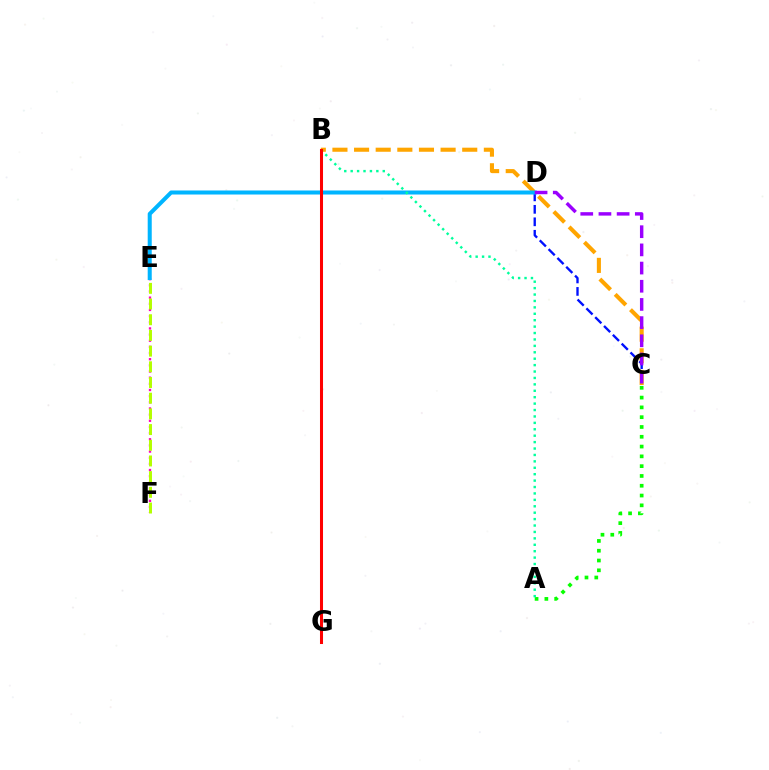{('B', 'C'): [{'color': '#ffa500', 'line_style': 'dashed', 'thickness': 2.94}], ('C', 'D'): [{'color': '#0010ff', 'line_style': 'dashed', 'thickness': 1.69}, {'color': '#9b00ff', 'line_style': 'dashed', 'thickness': 2.47}], ('E', 'F'): [{'color': '#ff00bd', 'line_style': 'dotted', 'thickness': 1.67}, {'color': '#b3ff00', 'line_style': 'dashed', 'thickness': 2.13}], ('D', 'E'): [{'color': '#00b5ff', 'line_style': 'solid', 'thickness': 2.9}], ('A', 'C'): [{'color': '#08ff00', 'line_style': 'dotted', 'thickness': 2.66}], ('A', 'B'): [{'color': '#00ff9d', 'line_style': 'dotted', 'thickness': 1.74}], ('B', 'G'): [{'color': '#ff0000', 'line_style': 'solid', 'thickness': 2.19}]}